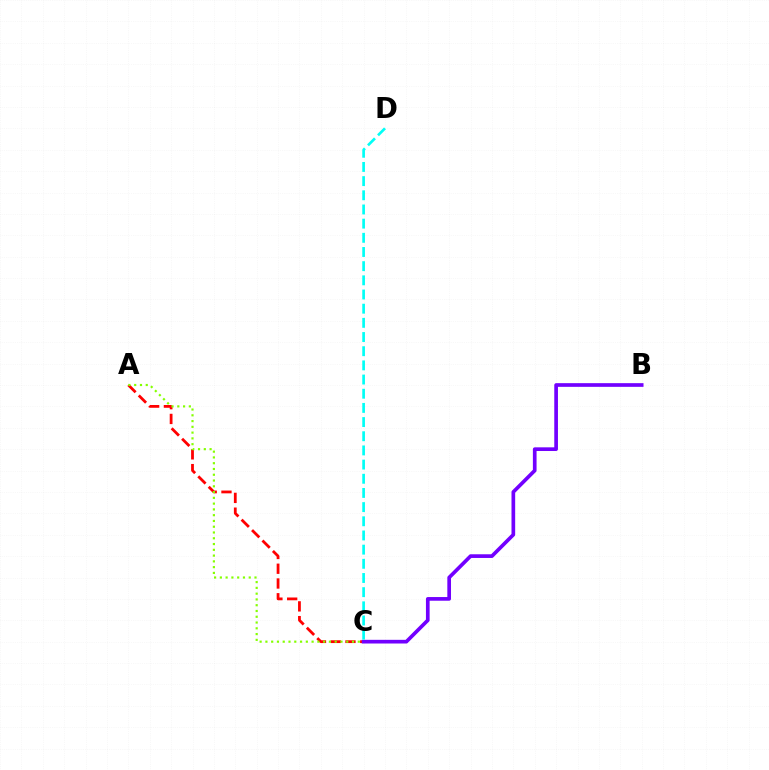{('A', 'C'): [{'color': '#ff0000', 'line_style': 'dashed', 'thickness': 2.0}, {'color': '#84ff00', 'line_style': 'dotted', 'thickness': 1.57}], ('B', 'C'): [{'color': '#7200ff', 'line_style': 'solid', 'thickness': 2.65}], ('C', 'D'): [{'color': '#00fff6', 'line_style': 'dashed', 'thickness': 1.93}]}